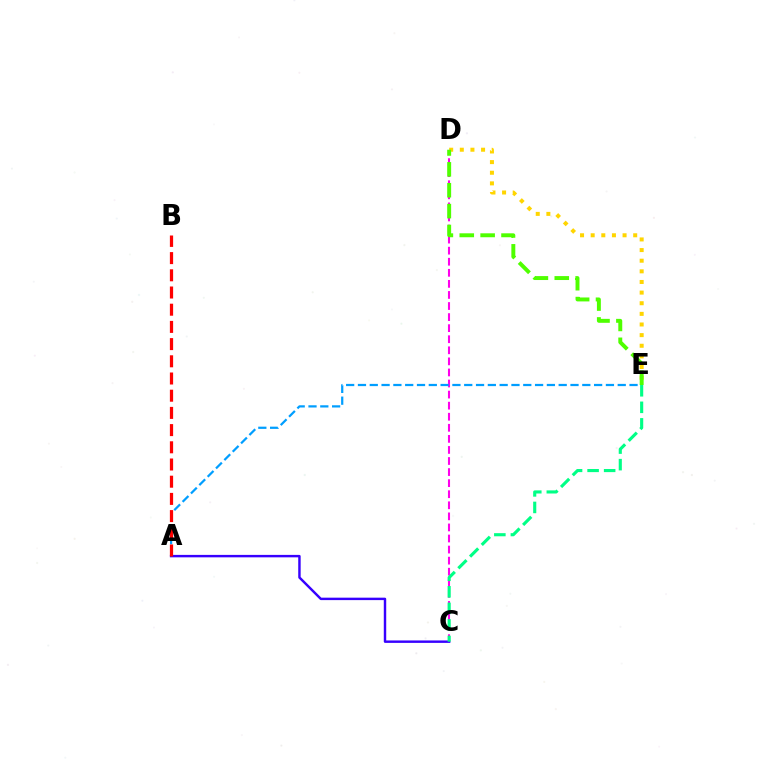{('C', 'D'): [{'color': '#ff00ed', 'line_style': 'dashed', 'thickness': 1.5}], ('D', 'E'): [{'color': '#ffd500', 'line_style': 'dotted', 'thickness': 2.89}, {'color': '#4fff00', 'line_style': 'dashed', 'thickness': 2.84}], ('A', 'C'): [{'color': '#3700ff', 'line_style': 'solid', 'thickness': 1.76}], ('A', 'E'): [{'color': '#009eff', 'line_style': 'dashed', 'thickness': 1.6}], ('A', 'B'): [{'color': '#ff0000', 'line_style': 'dashed', 'thickness': 2.34}], ('C', 'E'): [{'color': '#00ff86', 'line_style': 'dashed', 'thickness': 2.25}]}